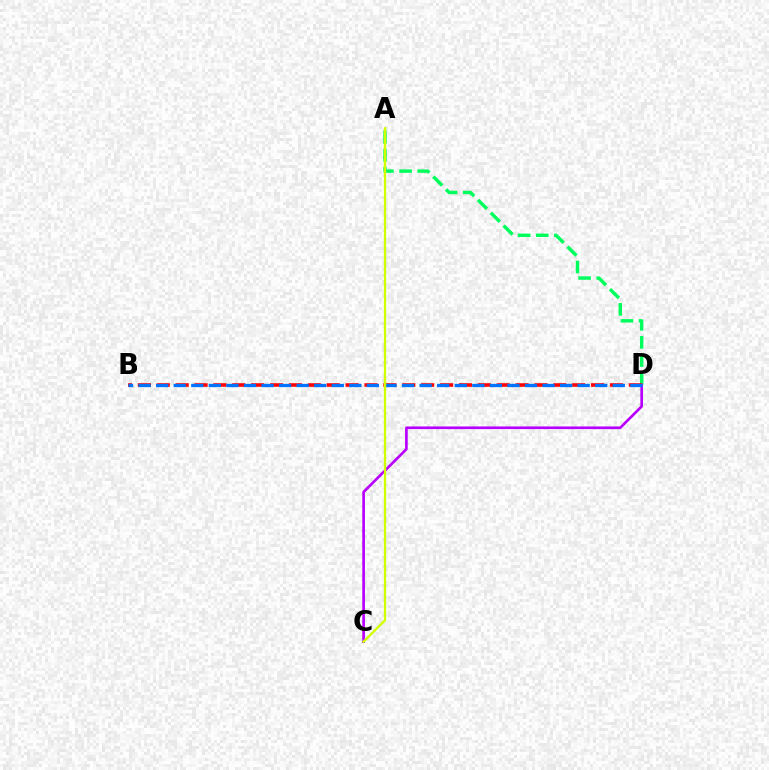{('A', 'D'): [{'color': '#00ff5c', 'line_style': 'dashed', 'thickness': 2.46}], ('C', 'D'): [{'color': '#b900ff', 'line_style': 'solid', 'thickness': 1.92}], ('B', 'D'): [{'color': '#ff0000', 'line_style': 'dashed', 'thickness': 2.57}, {'color': '#0074ff', 'line_style': 'dashed', 'thickness': 2.39}], ('A', 'C'): [{'color': '#d1ff00', 'line_style': 'solid', 'thickness': 1.68}]}